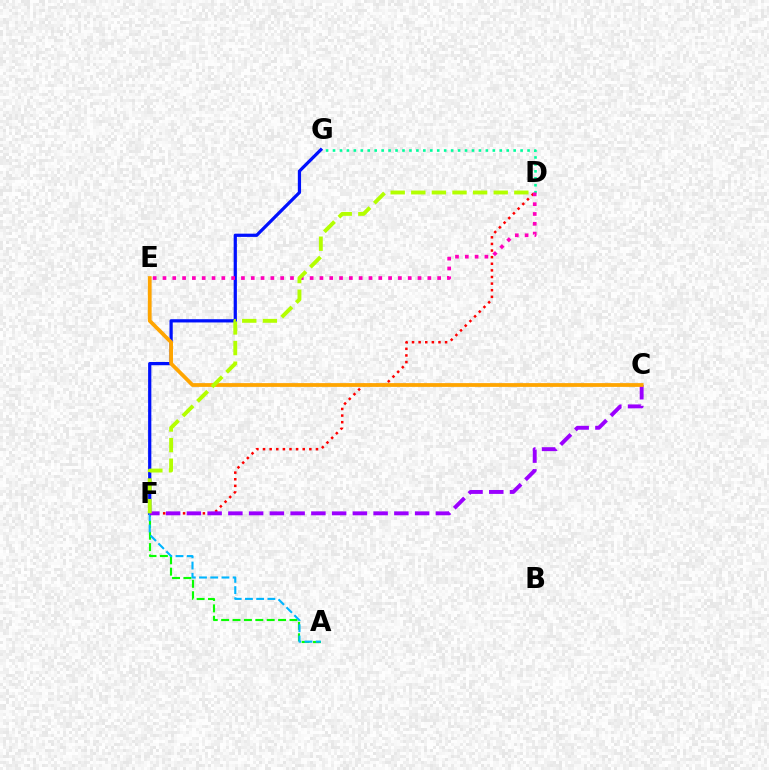{('A', 'F'): [{'color': '#08ff00', 'line_style': 'dashed', 'thickness': 1.55}, {'color': '#00b5ff', 'line_style': 'dashed', 'thickness': 1.52}], ('F', 'G'): [{'color': '#0010ff', 'line_style': 'solid', 'thickness': 2.32}], ('D', 'G'): [{'color': '#00ff9d', 'line_style': 'dotted', 'thickness': 1.89}], ('D', 'F'): [{'color': '#ff0000', 'line_style': 'dotted', 'thickness': 1.8}, {'color': '#b3ff00', 'line_style': 'dashed', 'thickness': 2.8}], ('C', 'F'): [{'color': '#9b00ff', 'line_style': 'dashed', 'thickness': 2.82}], ('C', 'E'): [{'color': '#ffa500', 'line_style': 'solid', 'thickness': 2.72}], ('D', 'E'): [{'color': '#ff00bd', 'line_style': 'dotted', 'thickness': 2.67}]}